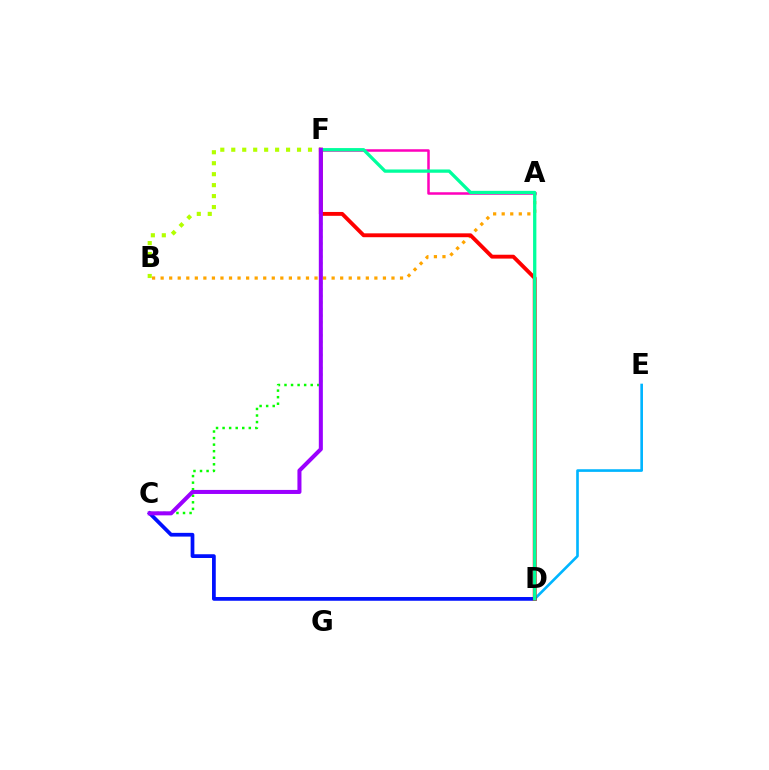{('D', 'E'): [{'color': '#00b5ff', 'line_style': 'solid', 'thickness': 1.9}], ('C', 'D'): [{'color': '#0010ff', 'line_style': 'solid', 'thickness': 2.69}], ('C', 'F'): [{'color': '#08ff00', 'line_style': 'dotted', 'thickness': 1.78}, {'color': '#9b00ff', 'line_style': 'solid', 'thickness': 2.91}], ('A', 'B'): [{'color': '#ffa500', 'line_style': 'dotted', 'thickness': 2.32}], ('A', 'F'): [{'color': '#ff00bd', 'line_style': 'solid', 'thickness': 1.81}], ('B', 'F'): [{'color': '#b3ff00', 'line_style': 'dotted', 'thickness': 2.98}], ('D', 'F'): [{'color': '#ff0000', 'line_style': 'solid', 'thickness': 2.79}, {'color': '#00ff9d', 'line_style': 'solid', 'thickness': 2.37}]}